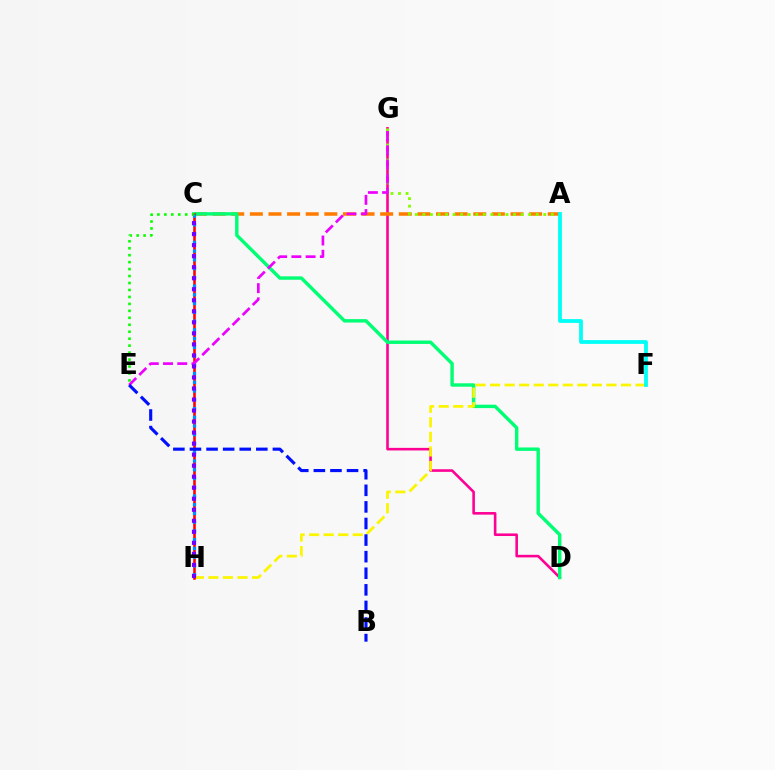{('D', 'G'): [{'color': '#ff0094', 'line_style': 'solid', 'thickness': 1.87}], ('A', 'C'): [{'color': '#ff7c00', 'line_style': 'dashed', 'thickness': 2.53}], ('C', 'D'): [{'color': '#00ff74', 'line_style': 'solid', 'thickness': 2.46}], ('A', 'G'): [{'color': '#84ff00', 'line_style': 'dotted', 'thickness': 2.05}], ('F', 'H'): [{'color': '#fcf500', 'line_style': 'dashed', 'thickness': 1.98}], ('C', 'H'): [{'color': '#ff0000', 'line_style': 'solid', 'thickness': 1.85}, {'color': '#008cff', 'line_style': 'dotted', 'thickness': 2.38}, {'color': '#7200ff', 'line_style': 'dotted', 'thickness': 3.0}], ('A', 'F'): [{'color': '#00fff6', 'line_style': 'solid', 'thickness': 2.73}], ('C', 'E'): [{'color': '#08ff00', 'line_style': 'dotted', 'thickness': 1.89}], ('E', 'G'): [{'color': '#ee00ff', 'line_style': 'dashed', 'thickness': 1.93}], ('B', 'E'): [{'color': '#0010ff', 'line_style': 'dashed', 'thickness': 2.25}]}